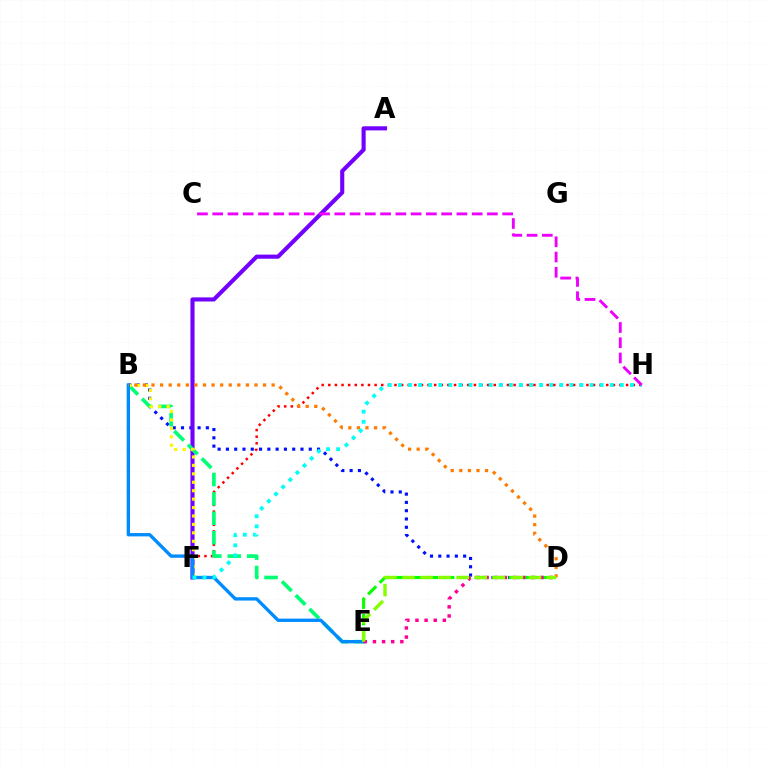{('B', 'D'): [{'color': '#0010ff', 'line_style': 'dotted', 'thickness': 2.25}, {'color': '#ff7c00', 'line_style': 'dotted', 'thickness': 2.33}], ('A', 'F'): [{'color': '#7200ff', 'line_style': 'solid', 'thickness': 2.96}], ('F', 'H'): [{'color': '#ff0000', 'line_style': 'dotted', 'thickness': 1.8}, {'color': '#00fff6', 'line_style': 'dotted', 'thickness': 2.74}], ('B', 'E'): [{'color': '#00ff74', 'line_style': 'dashed', 'thickness': 2.63}, {'color': '#008cff', 'line_style': 'solid', 'thickness': 2.41}], ('B', 'F'): [{'color': '#fcf500', 'line_style': 'dotted', 'thickness': 2.29}], ('D', 'E'): [{'color': '#08ff00', 'line_style': 'dashed', 'thickness': 2.23}, {'color': '#ff0094', 'line_style': 'dotted', 'thickness': 2.48}, {'color': '#84ff00', 'line_style': 'dashed', 'thickness': 2.45}], ('C', 'H'): [{'color': '#ee00ff', 'line_style': 'dashed', 'thickness': 2.07}]}